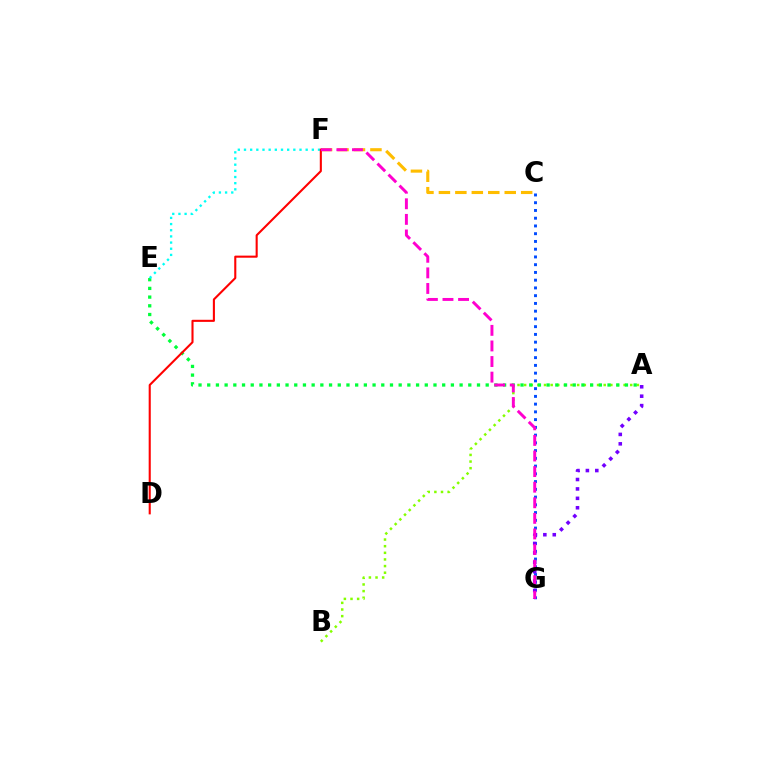{('C', 'G'): [{'color': '#004bff', 'line_style': 'dotted', 'thickness': 2.1}], ('A', 'B'): [{'color': '#84ff00', 'line_style': 'dotted', 'thickness': 1.8}], ('A', 'E'): [{'color': '#00ff39', 'line_style': 'dotted', 'thickness': 2.36}], ('E', 'F'): [{'color': '#00fff6', 'line_style': 'dotted', 'thickness': 1.68}], ('C', 'F'): [{'color': '#ffbd00', 'line_style': 'dashed', 'thickness': 2.24}], ('D', 'F'): [{'color': '#ff0000', 'line_style': 'solid', 'thickness': 1.51}], ('A', 'G'): [{'color': '#7200ff', 'line_style': 'dotted', 'thickness': 2.56}], ('F', 'G'): [{'color': '#ff00cf', 'line_style': 'dashed', 'thickness': 2.12}]}